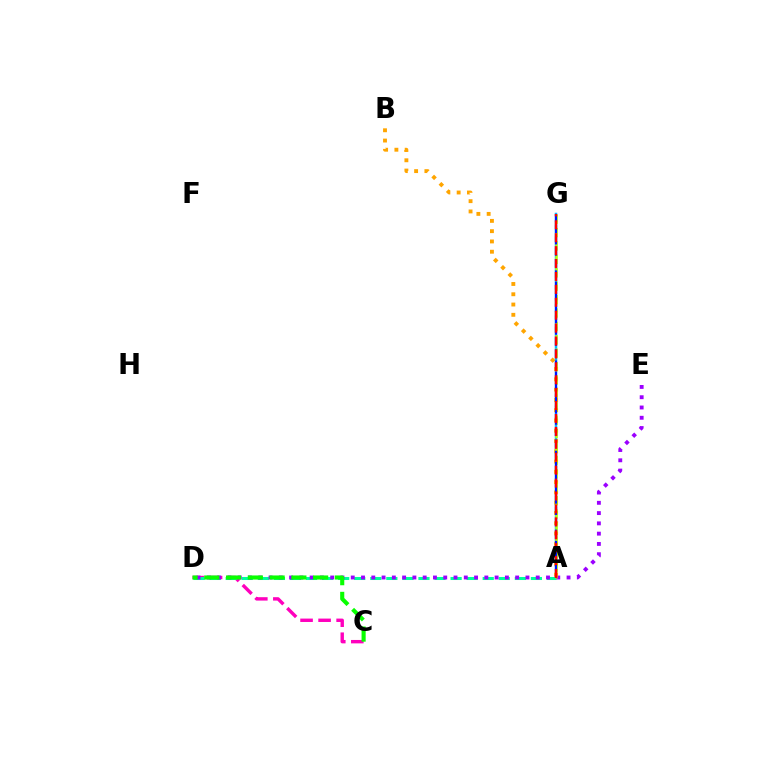{('C', 'D'): [{'color': '#ff00bd', 'line_style': 'dashed', 'thickness': 2.45}, {'color': '#08ff00', 'line_style': 'dashed', 'thickness': 2.96}], ('A', 'G'): [{'color': '#00b5ff', 'line_style': 'solid', 'thickness': 1.79}, {'color': '#b3ff00', 'line_style': 'dashed', 'thickness': 1.82}, {'color': '#0010ff', 'line_style': 'dashed', 'thickness': 1.53}, {'color': '#ff0000', 'line_style': 'dashed', 'thickness': 1.75}], ('A', 'D'): [{'color': '#00ff9d', 'line_style': 'dashed', 'thickness': 2.18}], ('D', 'E'): [{'color': '#9b00ff', 'line_style': 'dotted', 'thickness': 2.79}], ('A', 'B'): [{'color': '#ffa500', 'line_style': 'dotted', 'thickness': 2.79}]}